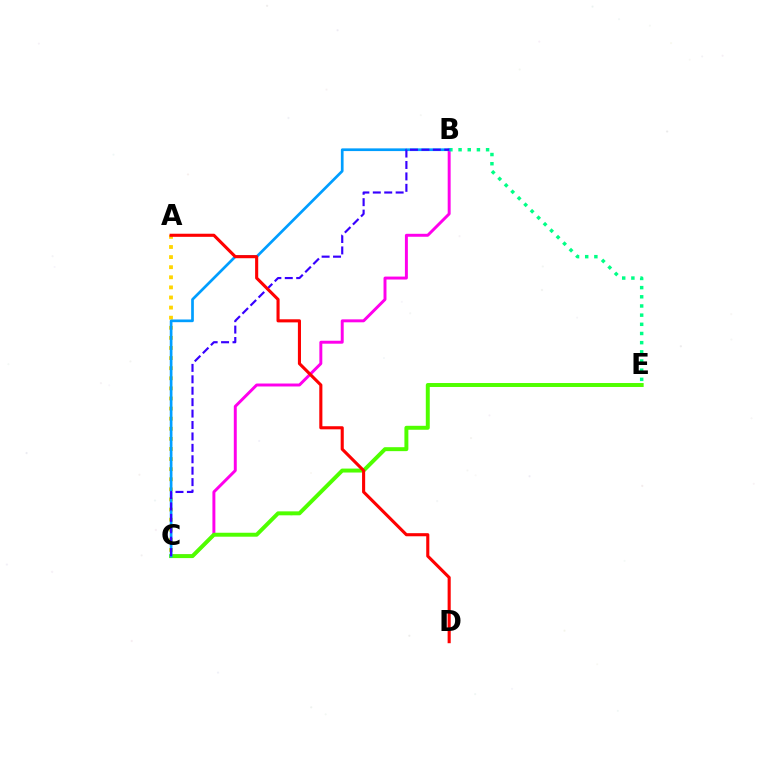{('B', 'C'): [{'color': '#ff00ed', 'line_style': 'solid', 'thickness': 2.13}, {'color': '#009eff', 'line_style': 'solid', 'thickness': 1.94}, {'color': '#3700ff', 'line_style': 'dashed', 'thickness': 1.55}], ('B', 'E'): [{'color': '#00ff86', 'line_style': 'dotted', 'thickness': 2.49}], ('A', 'C'): [{'color': '#ffd500', 'line_style': 'dotted', 'thickness': 2.74}], ('C', 'E'): [{'color': '#4fff00', 'line_style': 'solid', 'thickness': 2.85}], ('A', 'D'): [{'color': '#ff0000', 'line_style': 'solid', 'thickness': 2.23}]}